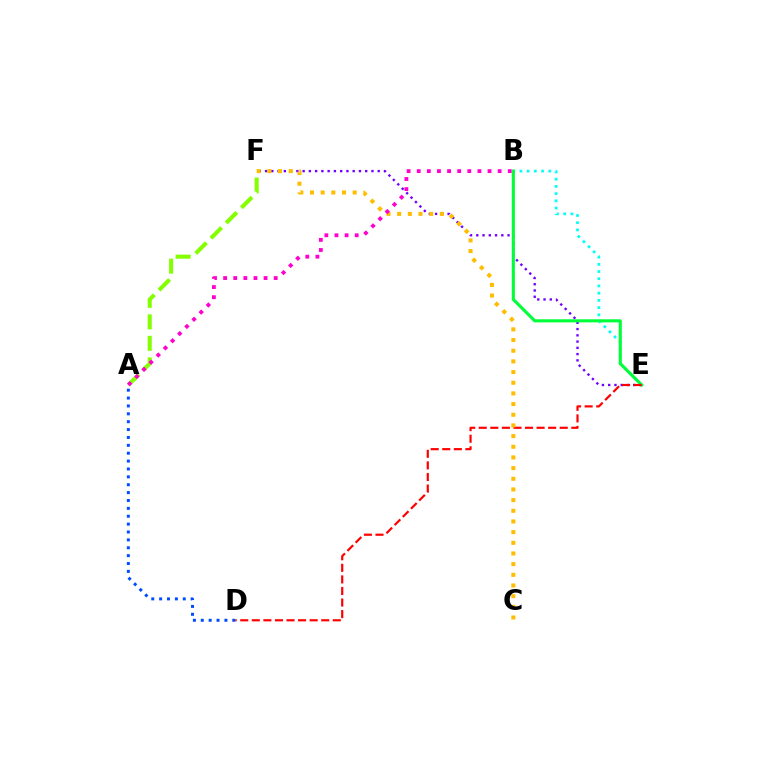{('E', 'F'): [{'color': '#7200ff', 'line_style': 'dotted', 'thickness': 1.7}], ('B', 'E'): [{'color': '#00fff6', 'line_style': 'dotted', 'thickness': 1.96}, {'color': '#00ff39', 'line_style': 'solid', 'thickness': 2.24}], ('A', 'F'): [{'color': '#84ff00', 'line_style': 'dashed', 'thickness': 2.92}], ('A', 'D'): [{'color': '#004bff', 'line_style': 'dotted', 'thickness': 2.14}], ('D', 'E'): [{'color': '#ff0000', 'line_style': 'dashed', 'thickness': 1.57}], ('C', 'F'): [{'color': '#ffbd00', 'line_style': 'dotted', 'thickness': 2.9}], ('A', 'B'): [{'color': '#ff00cf', 'line_style': 'dotted', 'thickness': 2.75}]}